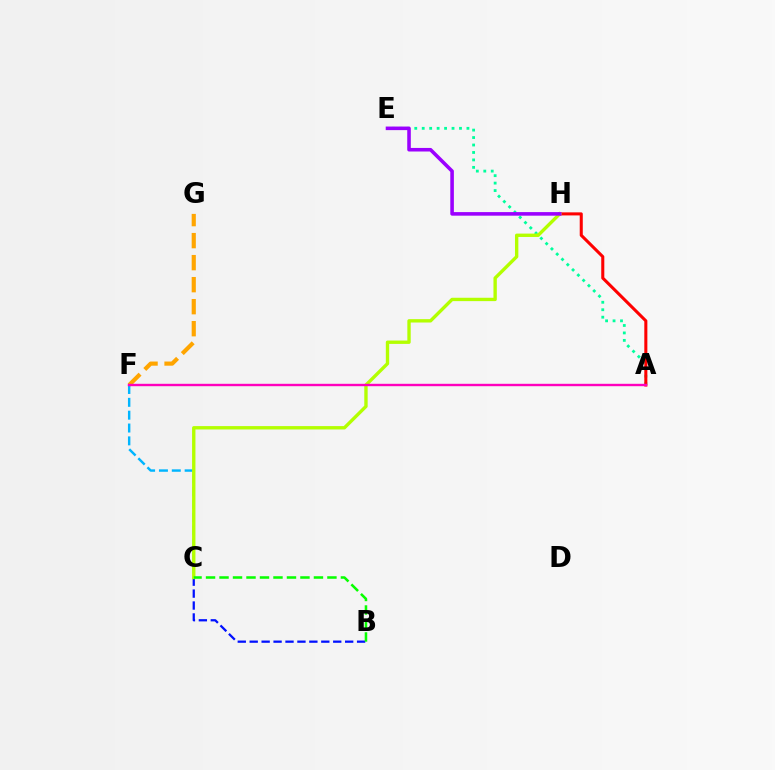{('A', 'E'): [{'color': '#00ff9d', 'line_style': 'dotted', 'thickness': 2.02}], ('A', 'H'): [{'color': '#ff0000', 'line_style': 'solid', 'thickness': 2.2}], ('C', 'F'): [{'color': '#00b5ff', 'line_style': 'dashed', 'thickness': 1.75}], ('B', 'C'): [{'color': '#0010ff', 'line_style': 'dashed', 'thickness': 1.62}, {'color': '#08ff00', 'line_style': 'dashed', 'thickness': 1.83}], ('F', 'G'): [{'color': '#ffa500', 'line_style': 'dashed', 'thickness': 2.99}], ('C', 'H'): [{'color': '#b3ff00', 'line_style': 'solid', 'thickness': 2.42}], ('E', 'H'): [{'color': '#9b00ff', 'line_style': 'solid', 'thickness': 2.57}], ('A', 'F'): [{'color': '#ff00bd', 'line_style': 'solid', 'thickness': 1.72}]}